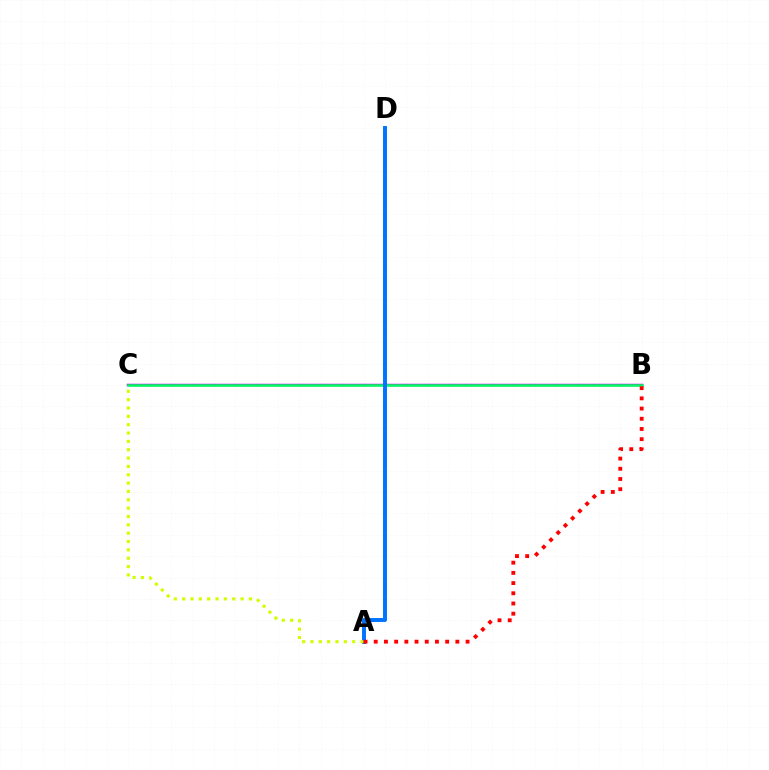{('B', 'C'): [{'color': '#b900ff', 'line_style': 'solid', 'thickness': 1.78}, {'color': '#00ff5c', 'line_style': 'solid', 'thickness': 1.83}], ('A', 'D'): [{'color': '#0074ff', 'line_style': 'solid', 'thickness': 2.84}], ('A', 'C'): [{'color': '#d1ff00', 'line_style': 'dotted', 'thickness': 2.27}], ('A', 'B'): [{'color': '#ff0000', 'line_style': 'dotted', 'thickness': 2.77}]}